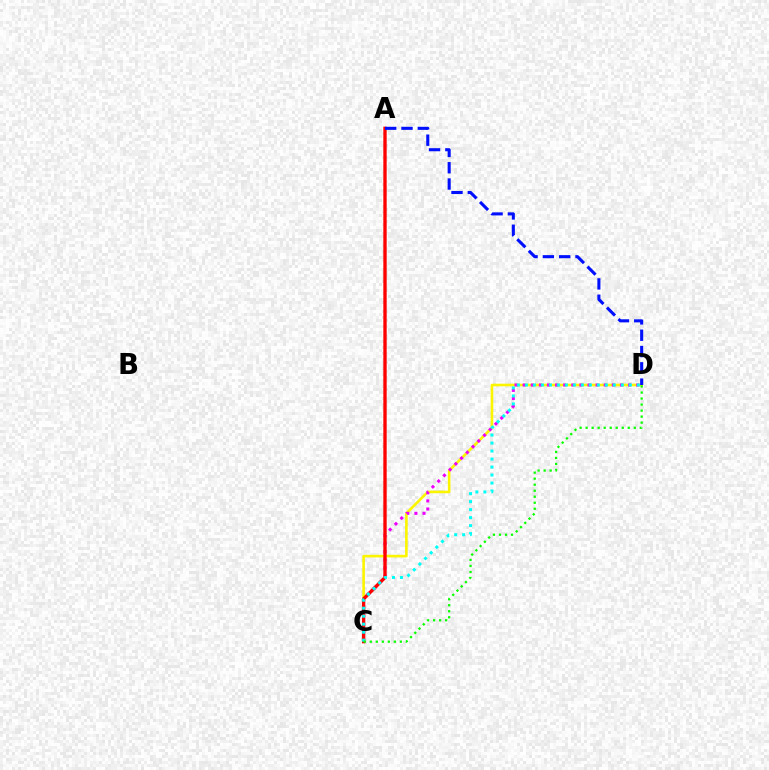{('C', 'D'): [{'color': '#fcf500', 'line_style': 'solid', 'thickness': 1.88}, {'color': '#ee00ff', 'line_style': 'dotted', 'thickness': 2.2}, {'color': '#00fff6', 'line_style': 'dotted', 'thickness': 2.17}, {'color': '#08ff00', 'line_style': 'dotted', 'thickness': 1.64}], ('A', 'C'): [{'color': '#ff0000', 'line_style': 'solid', 'thickness': 2.42}], ('A', 'D'): [{'color': '#0010ff', 'line_style': 'dashed', 'thickness': 2.22}]}